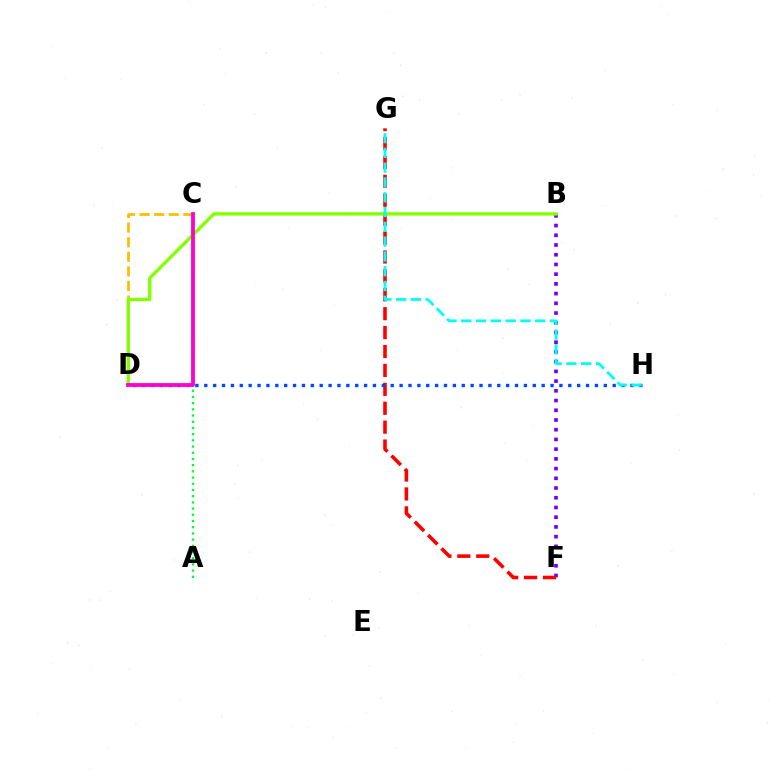{('B', 'F'): [{'color': '#7200ff', 'line_style': 'dotted', 'thickness': 2.64}], ('F', 'G'): [{'color': '#ff0000', 'line_style': 'dashed', 'thickness': 2.57}], ('C', 'D'): [{'color': '#ffbd00', 'line_style': 'dashed', 'thickness': 1.98}, {'color': '#ff00cf', 'line_style': 'solid', 'thickness': 2.74}], ('B', 'D'): [{'color': '#84ff00', 'line_style': 'solid', 'thickness': 2.42}], ('D', 'H'): [{'color': '#004bff', 'line_style': 'dotted', 'thickness': 2.41}], ('G', 'H'): [{'color': '#00fff6', 'line_style': 'dashed', 'thickness': 2.01}], ('A', 'C'): [{'color': '#00ff39', 'line_style': 'dotted', 'thickness': 1.69}]}